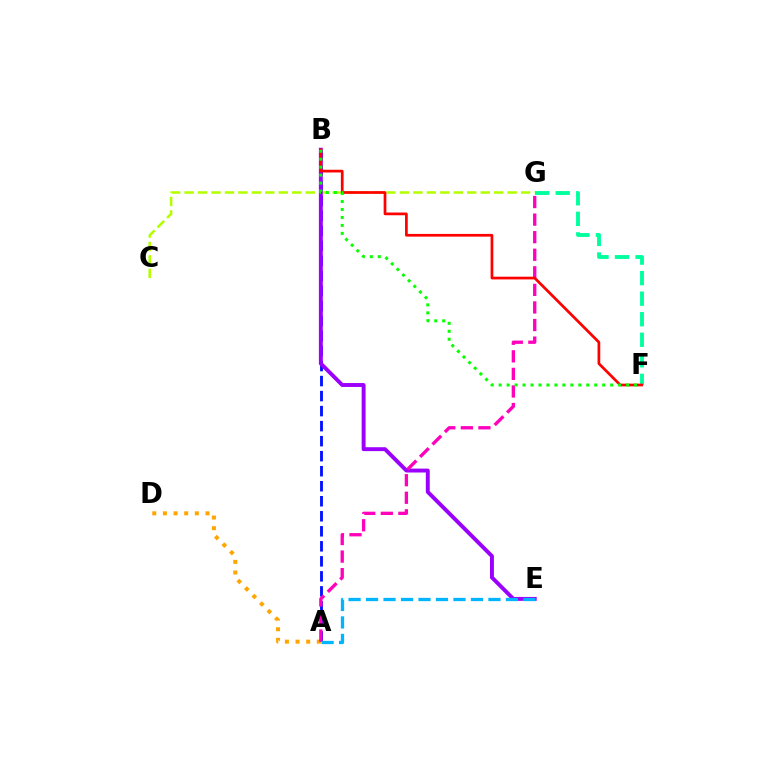{('A', 'D'): [{'color': '#ffa500', 'line_style': 'dotted', 'thickness': 2.89}], ('A', 'B'): [{'color': '#0010ff', 'line_style': 'dashed', 'thickness': 2.04}], ('C', 'G'): [{'color': '#b3ff00', 'line_style': 'dashed', 'thickness': 1.83}], ('B', 'E'): [{'color': '#9b00ff', 'line_style': 'solid', 'thickness': 2.82}], ('F', 'G'): [{'color': '#00ff9d', 'line_style': 'dashed', 'thickness': 2.79}], ('A', 'G'): [{'color': '#ff00bd', 'line_style': 'dashed', 'thickness': 2.39}], ('A', 'E'): [{'color': '#00b5ff', 'line_style': 'dashed', 'thickness': 2.38}], ('B', 'F'): [{'color': '#ff0000', 'line_style': 'solid', 'thickness': 1.96}, {'color': '#08ff00', 'line_style': 'dotted', 'thickness': 2.16}]}